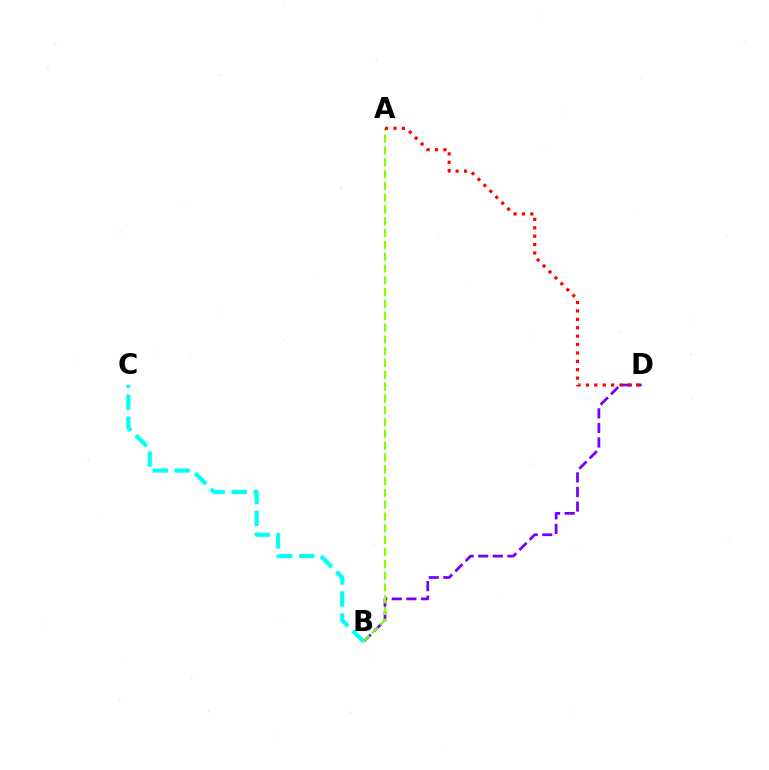{('B', 'D'): [{'color': '#7200ff', 'line_style': 'dashed', 'thickness': 1.98}], ('A', 'B'): [{'color': '#84ff00', 'line_style': 'dashed', 'thickness': 1.6}], ('B', 'C'): [{'color': '#00fff6', 'line_style': 'dashed', 'thickness': 2.98}], ('A', 'D'): [{'color': '#ff0000', 'line_style': 'dotted', 'thickness': 2.28}]}